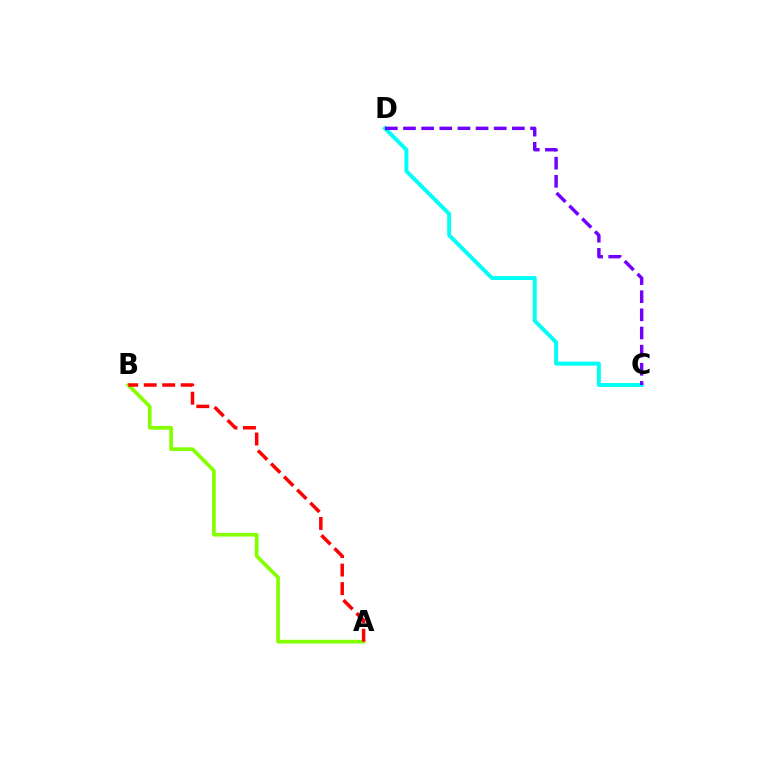{('C', 'D'): [{'color': '#00fff6', 'line_style': 'solid', 'thickness': 2.84}, {'color': '#7200ff', 'line_style': 'dashed', 'thickness': 2.47}], ('A', 'B'): [{'color': '#84ff00', 'line_style': 'solid', 'thickness': 2.65}, {'color': '#ff0000', 'line_style': 'dashed', 'thickness': 2.51}]}